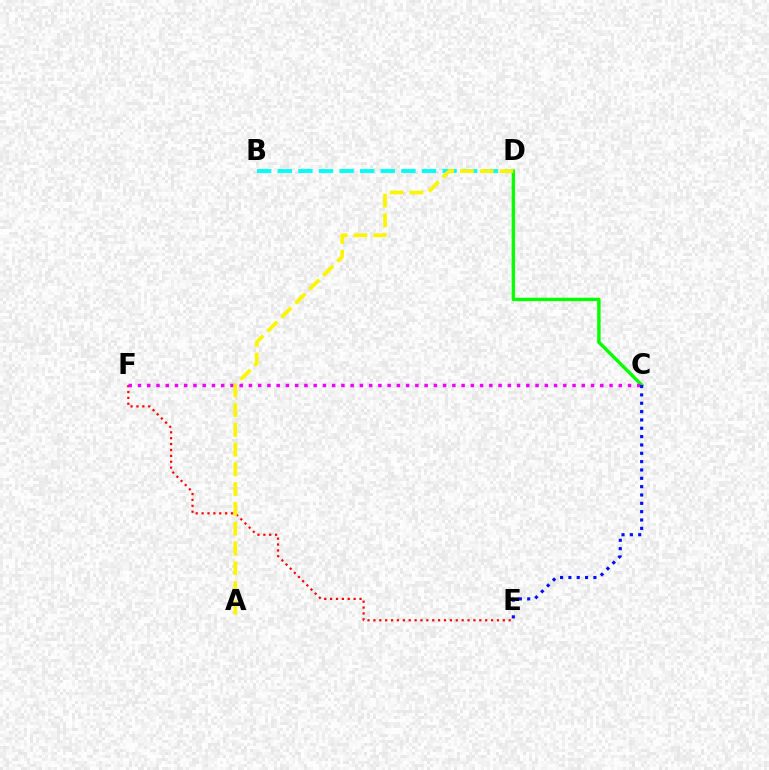{('B', 'D'): [{'color': '#00fff6', 'line_style': 'dashed', 'thickness': 2.8}], ('C', 'D'): [{'color': '#08ff00', 'line_style': 'solid', 'thickness': 2.46}], ('E', 'F'): [{'color': '#ff0000', 'line_style': 'dotted', 'thickness': 1.6}], ('C', 'F'): [{'color': '#ee00ff', 'line_style': 'dotted', 'thickness': 2.51}], ('C', 'E'): [{'color': '#0010ff', 'line_style': 'dotted', 'thickness': 2.27}], ('A', 'D'): [{'color': '#fcf500', 'line_style': 'dashed', 'thickness': 2.69}]}